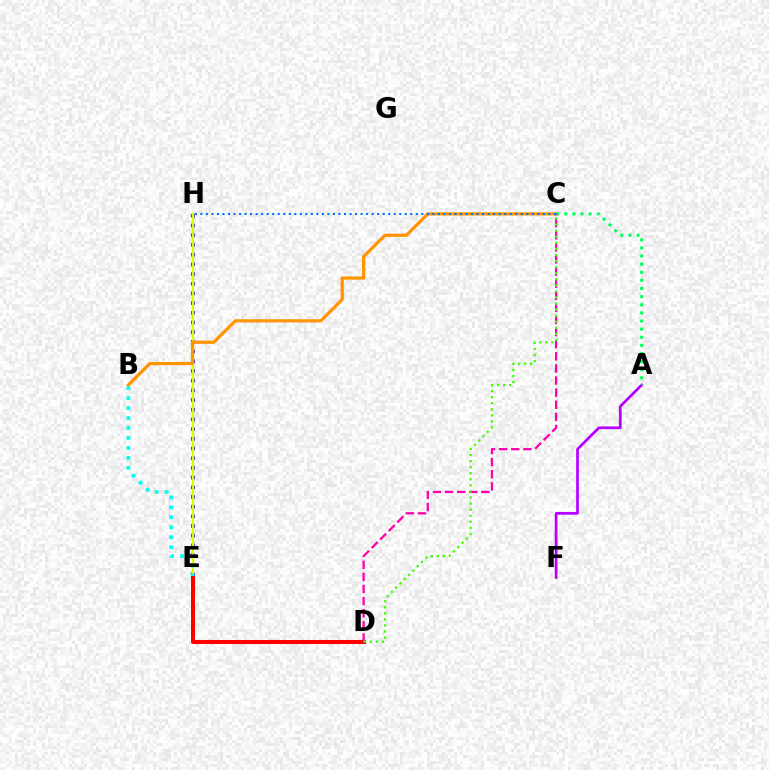{('E', 'H'): [{'color': '#2500ff', 'line_style': 'dotted', 'thickness': 2.63}, {'color': '#d1ff00', 'line_style': 'solid', 'thickness': 1.64}], ('B', 'C'): [{'color': '#ff9400', 'line_style': 'solid', 'thickness': 2.31}], ('B', 'E'): [{'color': '#00fff6', 'line_style': 'dotted', 'thickness': 2.71}], ('C', 'H'): [{'color': '#0074ff', 'line_style': 'dotted', 'thickness': 1.5}], ('A', 'F'): [{'color': '#b900ff', 'line_style': 'solid', 'thickness': 1.95}], ('D', 'E'): [{'color': '#ff0000', 'line_style': 'solid', 'thickness': 2.9}], ('A', 'C'): [{'color': '#00ff5c', 'line_style': 'dotted', 'thickness': 2.21}], ('C', 'D'): [{'color': '#ff00ac', 'line_style': 'dashed', 'thickness': 1.65}, {'color': '#3dff00', 'line_style': 'dotted', 'thickness': 1.65}]}